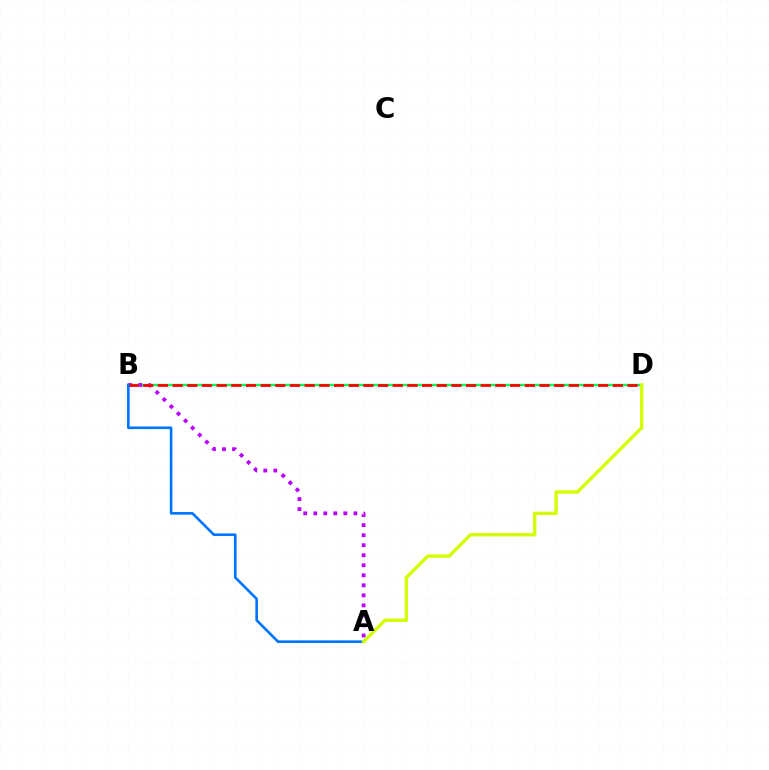{('B', 'D'): [{'color': '#00ff5c', 'line_style': 'solid', 'thickness': 1.7}, {'color': '#ff0000', 'line_style': 'dashed', 'thickness': 1.99}], ('A', 'B'): [{'color': '#b900ff', 'line_style': 'dotted', 'thickness': 2.72}, {'color': '#0074ff', 'line_style': 'solid', 'thickness': 1.89}], ('A', 'D'): [{'color': '#d1ff00', 'line_style': 'solid', 'thickness': 2.4}]}